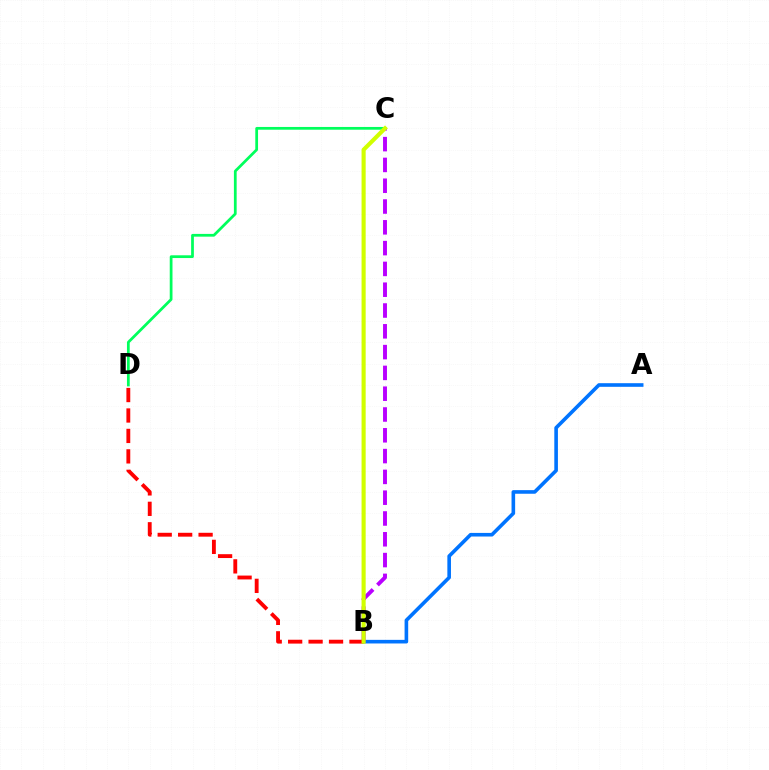{('A', 'B'): [{'color': '#0074ff', 'line_style': 'solid', 'thickness': 2.6}], ('C', 'D'): [{'color': '#00ff5c', 'line_style': 'solid', 'thickness': 1.98}], ('B', 'C'): [{'color': '#b900ff', 'line_style': 'dashed', 'thickness': 2.83}, {'color': '#d1ff00', 'line_style': 'solid', 'thickness': 2.97}], ('B', 'D'): [{'color': '#ff0000', 'line_style': 'dashed', 'thickness': 2.78}]}